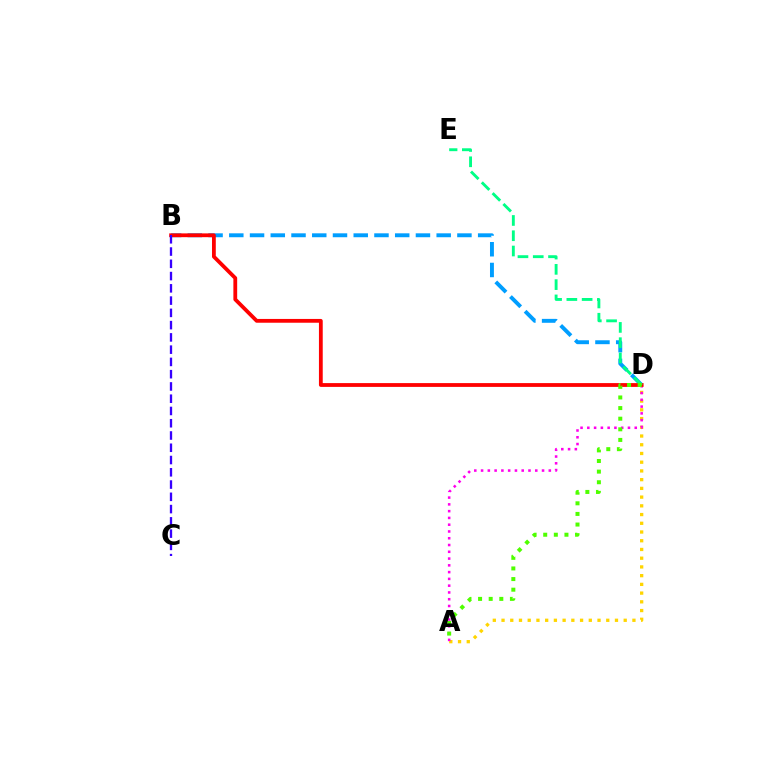{('B', 'D'): [{'color': '#009eff', 'line_style': 'dashed', 'thickness': 2.82}, {'color': '#ff0000', 'line_style': 'solid', 'thickness': 2.73}], ('A', 'D'): [{'color': '#ffd500', 'line_style': 'dotted', 'thickness': 2.37}, {'color': '#ff00ed', 'line_style': 'dotted', 'thickness': 1.84}, {'color': '#4fff00', 'line_style': 'dotted', 'thickness': 2.88}], ('D', 'E'): [{'color': '#00ff86', 'line_style': 'dashed', 'thickness': 2.08}], ('B', 'C'): [{'color': '#3700ff', 'line_style': 'dashed', 'thickness': 1.67}]}